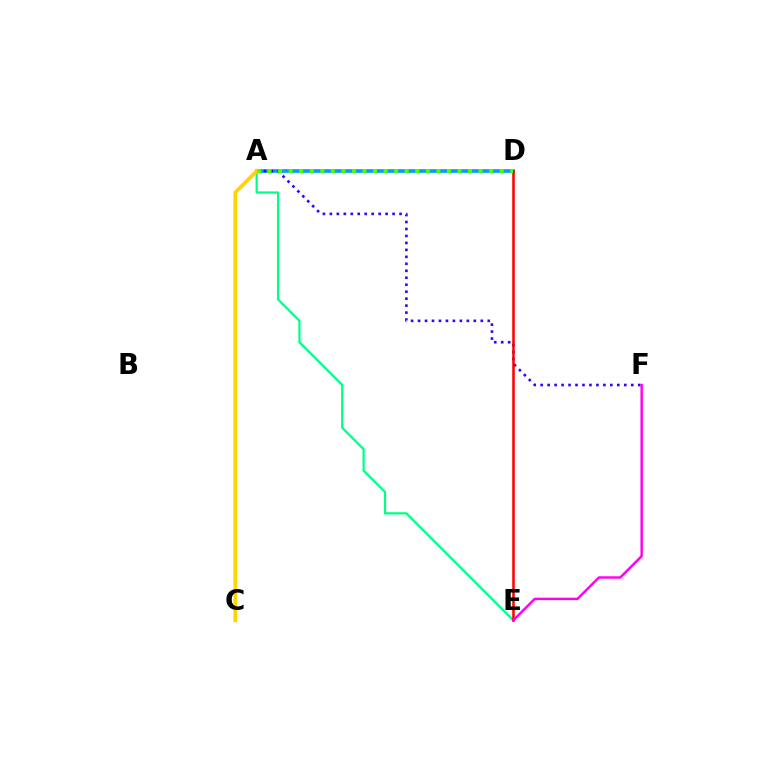{('A', 'D'): [{'color': '#009eff', 'line_style': 'solid', 'thickness': 2.64}, {'color': '#4fff00', 'line_style': 'dotted', 'thickness': 2.87}], ('A', 'E'): [{'color': '#00ff86', 'line_style': 'solid', 'thickness': 1.6}], ('A', 'F'): [{'color': '#3700ff', 'line_style': 'dotted', 'thickness': 1.89}], ('A', 'C'): [{'color': '#ffd500', 'line_style': 'solid', 'thickness': 2.71}], ('D', 'E'): [{'color': '#ff0000', 'line_style': 'solid', 'thickness': 1.84}], ('E', 'F'): [{'color': '#ff00ed', 'line_style': 'solid', 'thickness': 1.75}]}